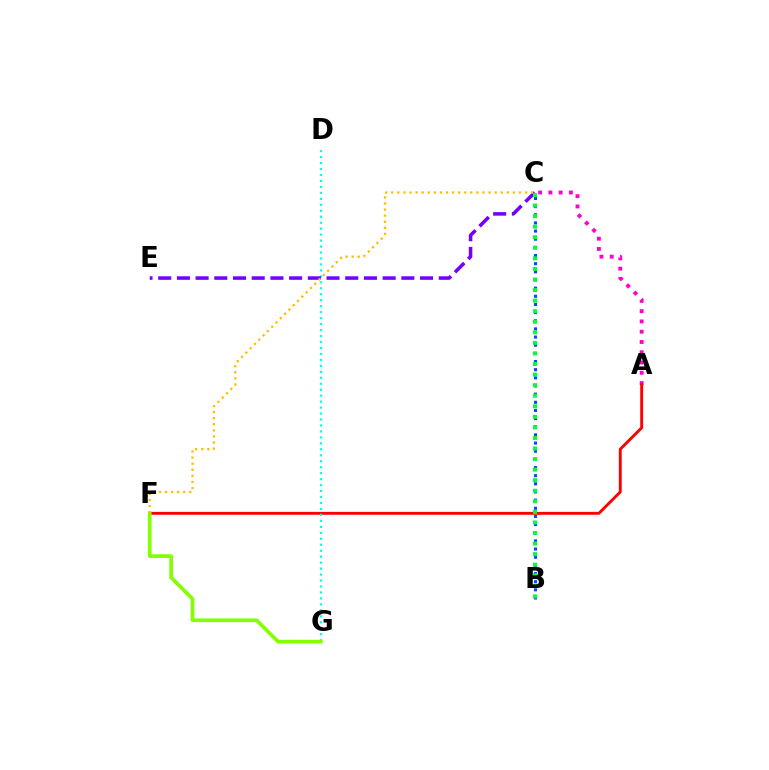{('A', 'C'): [{'color': '#ff00cf', 'line_style': 'dotted', 'thickness': 2.79}], ('B', 'C'): [{'color': '#004bff', 'line_style': 'dotted', 'thickness': 2.22}, {'color': '#00ff39', 'line_style': 'dotted', 'thickness': 2.87}], ('A', 'F'): [{'color': '#ff0000', 'line_style': 'solid', 'thickness': 2.08}], ('D', 'G'): [{'color': '#00fff6', 'line_style': 'dotted', 'thickness': 1.62}], ('F', 'G'): [{'color': '#84ff00', 'line_style': 'solid', 'thickness': 2.65}], ('C', 'E'): [{'color': '#7200ff', 'line_style': 'dashed', 'thickness': 2.54}], ('C', 'F'): [{'color': '#ffbd00', 'line_style': 'dotted', 'thickness': 1.65}]}